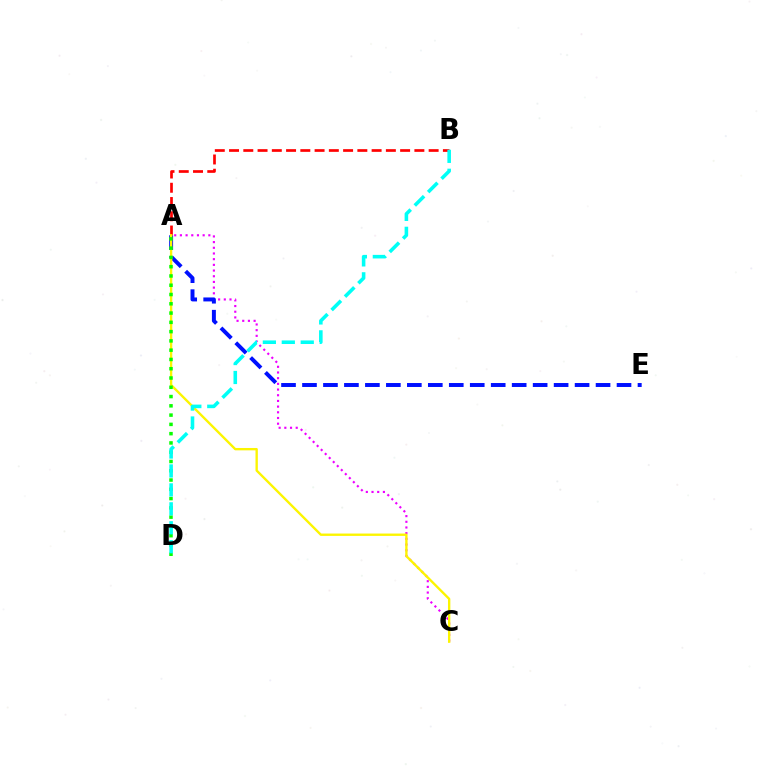{('A', 'C'): [{'color': '#ee00ff', 'line_style': 'dotted', 'thickness': 1.55}, {'color': '#fcf500', 'line_style': 'solid', 'thickness': 1.7}], ('A', 'E'): [{'color': '#0010ff', 'line_style': 'dashed', 'thickness': 2.85}], ('A', 'B'): [{'color': '#ff0000', 'line_style': 'dashed', 'thickness': 1.94}], ('A', 'D'): [{'color': '#08ff00', 'line_style': 'dotted', 'thickness': 2.52}], ('B', 'D'): [{'color': '#00fff6', 'line_style': 'dashed', 'thickness': 2.57}]}